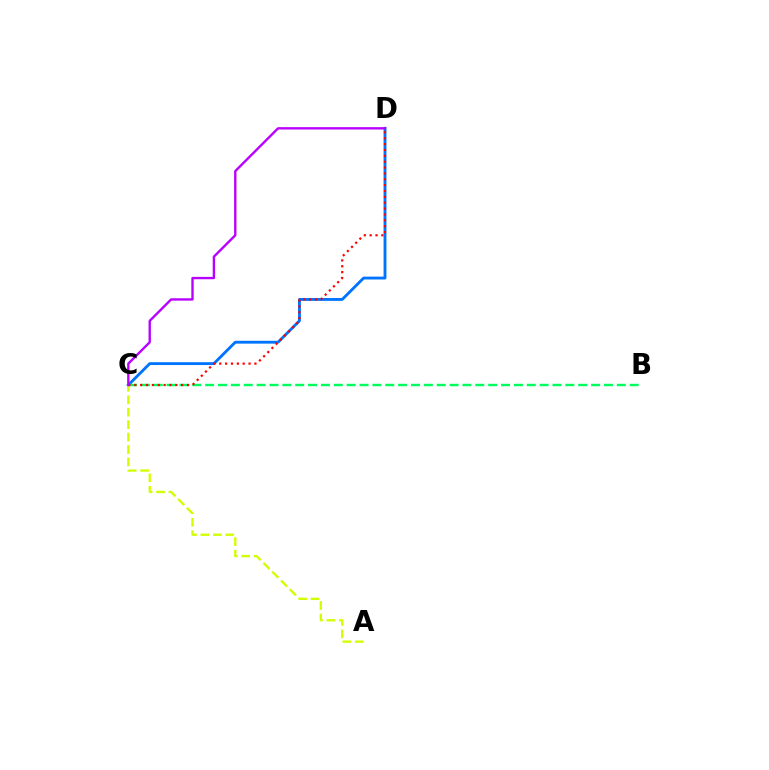{('C', 'D'): [{'color': '#0074ff', 'line_style': 'solid', 'thickness': 2.05}, {'color': '#ff0000', 'line_style': 'dotted', 'thickness': 1.59}, {'color': '#b900ff', 'line_style': 'solid', 'thickness': 1.71}], ('B', 'C'): [{'color': '#00ff5c', 'line_style': 'dashed', 'thickness': 1.75}], ('A', 'C'): [{'color': '#d1ff00', 'line_style': 'dashed', 'thickness': 1.69}]}